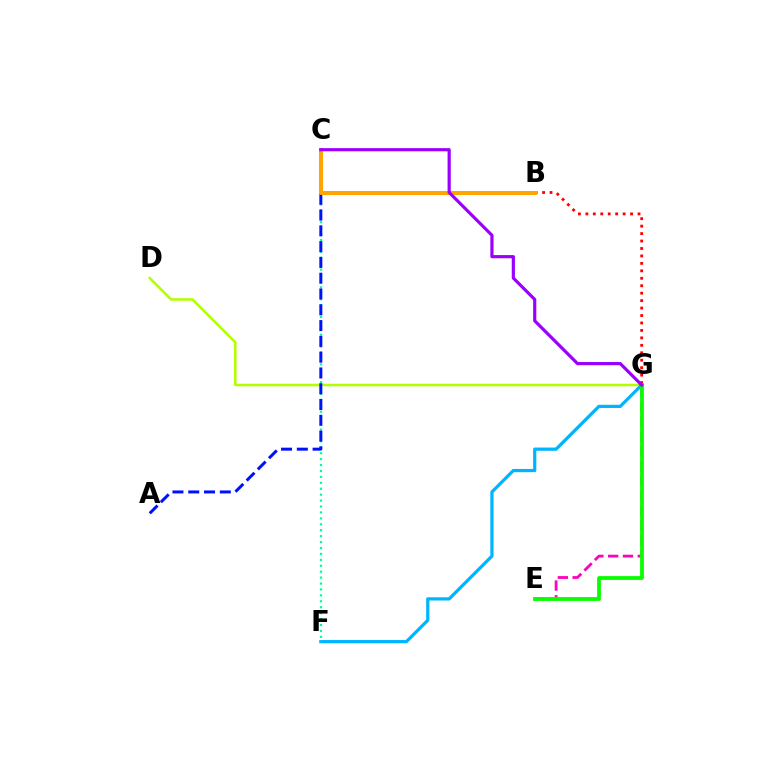{('E', 'G'): [{'color': '#ff00bd', 'line_style': 'dashed', 'thickness': 2.01}, {'color': '#08ff00', 'line_style': 'solid', 'thickness': 2.74}], ('D', 'G'): [{'color': '#b3ff00', 'line_style': 'solid', 'thickness': 1.84}], ('F', 'G'): [{'color': '#00b5ff', 'line_style': 'solid', 'thickness': 2.33}], ('B', 'G'): [{'color': '#ff0000', 'line_style': 'dotted', 'thickness': 2.02}], ('C', 'F'): [{'color': '#00ff9d', 'line_style': 'dotted', 'thickness': 1.61}], ('A', 'C'): [{'color': '#0010ff', 'line_style': 'dashed', 'thickness': 2.14}], ('B', 'C'): [{'color': '#ffa500', 'line_style': 'solid', 'thickness': 2.9}], ('C', 'G'): [{'color': '#9b00ff', 'line_style': 'solid', 'thickness': 2.28}]}